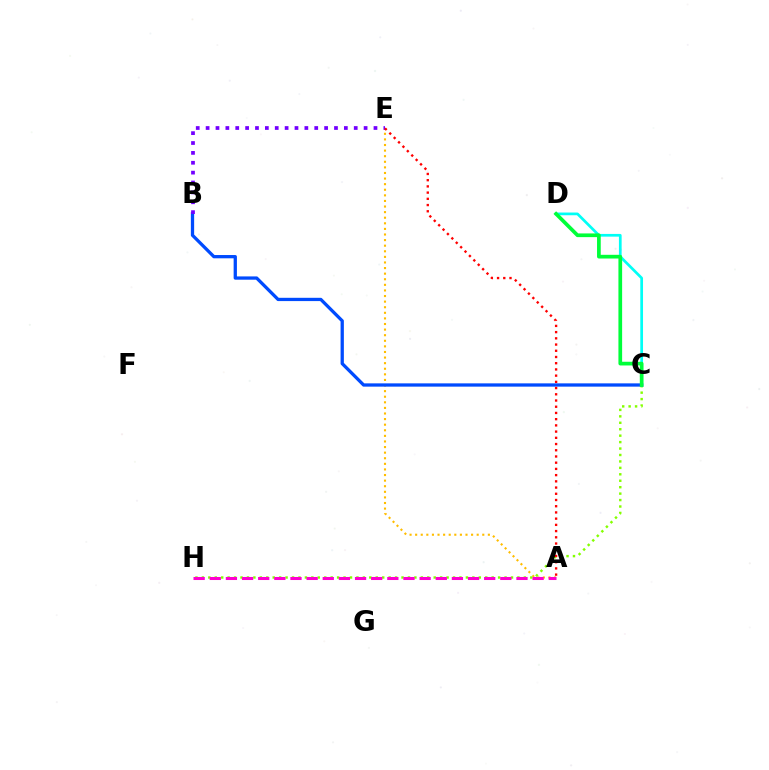{('A', 'E'): [{'color': '#ffbd00', 'line_style': 'dotted', 'thickness': 1.52}, {'color': '#ff0000', 'line_style': 'dotted', 'thickness': 1.69}], ('C', 'H'): [{'color': '#84ff00', 'line_style': 'dotted', 'thickness': 1.75}], ('B', 'C'): [{'color': '#004bff', 'line_style': 'solid', 'thickness': 2.36}], ('C', 'D'): [{'color': '#00fff6', 'line_style': 'solid', 'thickness': 1.95}, {'color': '#00ff39', 'line_style': 'solid', 'thickness': 2.67}], ('A', 'H'): [{'color': '#ff00cf', 'line_style': 'dashed', 'thickness': 2.19}], ('B', 'E'): [{'color': '#7200ff', 'line_style': 'dotted', 'thickness': 2.68}]}